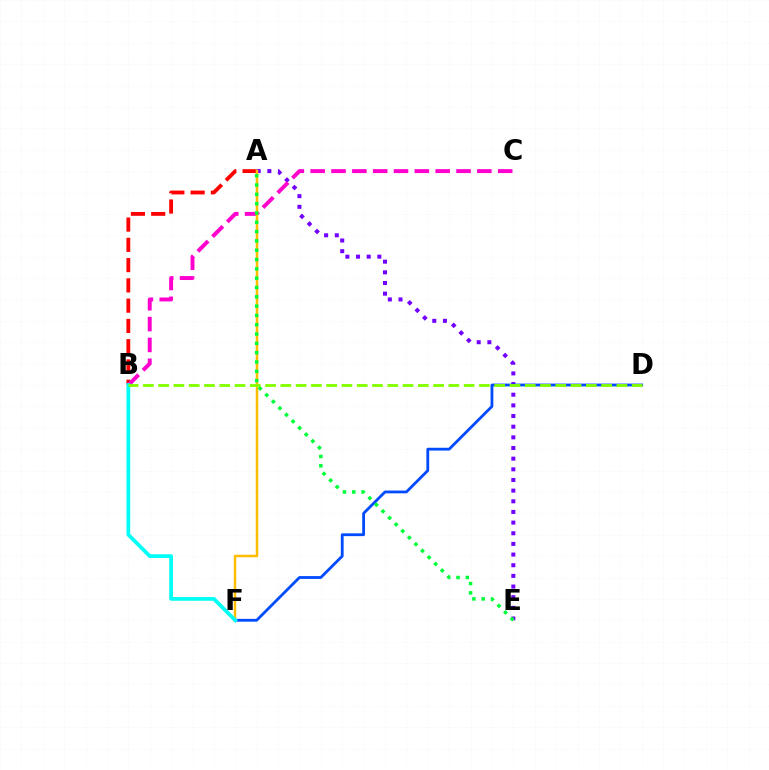{('A', 'B'): [{'color': '#ff0000', 'line_style': 'dashed', 'thickness': 2.75}], ('A', 'E'): [{'color': '#7200ff', 'line_style': 'dotted', 'thickness': 2.9}, {'color': '#00ff39', 'line_style': 'dotted', 'thickness': 2.53}], ('D', 'F'): [{'color': '#004bff', 'line_style': 'solid', 'thickness': 2.02}], ('B', 'C'): [{'color': '#ff00cf', 'line_style': 'dashed', 'thickness': 2.83}], ('A', 'F'): [{'color': '#ffbd00', 'line_style': 'solid', 'thickness': 1.79}], ('B', 'F'): [{'color': '#00fff6', 'line_style': 'solid', 'thickness': 2.69}], ('B', 'D'): [{'color': '#84ff00', 'line_style': 'dashed', 'thickness': 2.08}]}